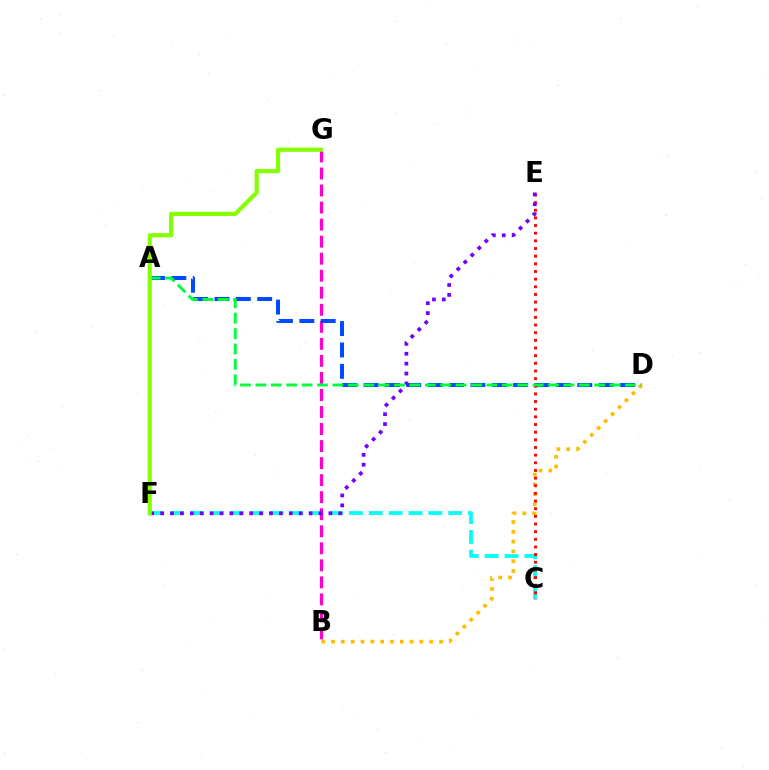{('C', 'F'): [{'color': '#00fff6', 'line_style': 'dashed', 'thickness': 2.7}], ('B', 'G'): [{'color': '#ff00cf', 'line_style': 'dashed', 'thickness': 2.31}], ('A', 'D'): [{'color': '#004bff', 'line_style': 'dashed', 'thickness': 2.9}, {'color': '#00ff39', 'line_style': 'dashed', 'thickness': 2.09}], ('B', 'D'): [{'color': '#ffbd00', 'line_style': 'dotted', 'thickness': 2.67}], ('C', 'E'): [{'color': '#ff0000', 'line_style': 'dotted', 'thickness': 2.08}], ('E', 'F'): [{'color': '#7200ff', 'line_style': 'dotted', 'thickness': 2.69}], ('F', 'G'): [{'color': '#84ff00', 'line_style': 'solid', 'thickness': 2.99}]}